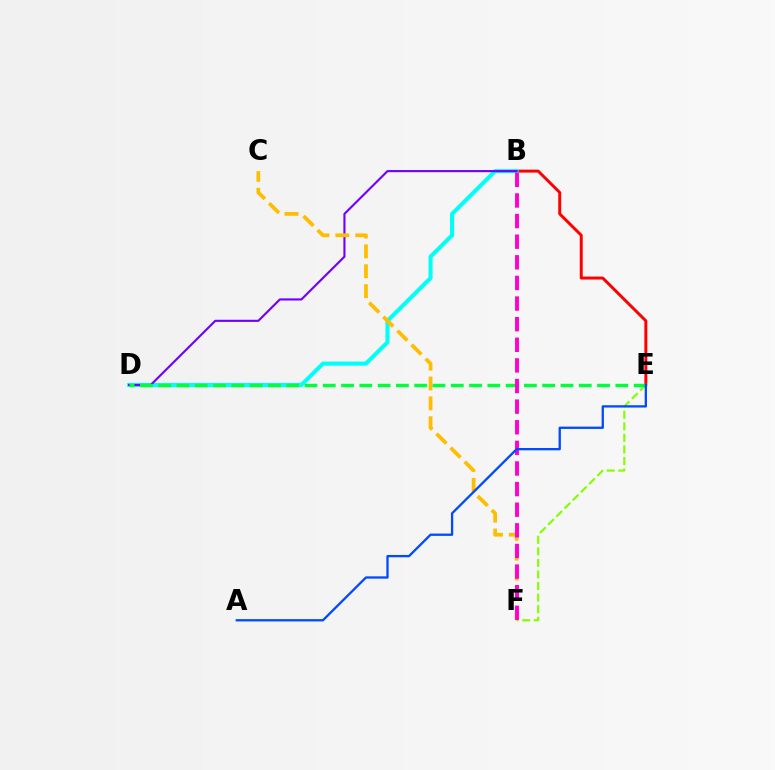{('B', 'E'): [{'color': '#ff0000', 'line_style': 'solid', 'thickness': 2.14}], ('B', 'D'): [{'color': '#00fff6', 'line_style': 'solid', 'thickness': 2.93}, {'color': '#7200ff', 'line_style': 'solid', 'thickness': 1.53}], ('C', 'F'): [{'color': '#ffbd00', 'line_style': 'dashed', 'thickness': 2.7}], ('E', 'F'): [{'color': '#84ff00', 'line_style': 'dashed', 'thickness': 1.57}], ('D', 'E'): [{'color': '#00ff39', 'line_style': 'dashed', 'thickness': 2.48}], ('B', 'F'): [{'color': '#ff00cf', 'line_style': 'dashed', 'thickness': 2.8}], ('A', 'E'): [{'color': '#004bff', 'line_style': 'solid', 'thickness': 1.66}]}